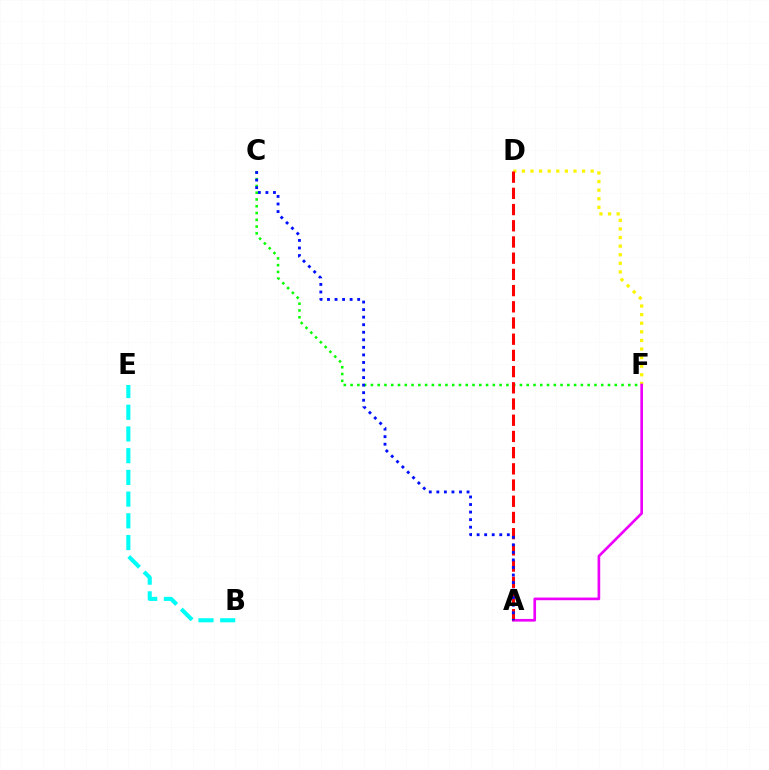{('C', 'F'): [{'color': '#08ff00', 'line_style': 'dotted', 'thickness': 1.84}], ('D', 'F'): [{'color': '#fcf500', 'line_style': 'dotted', 'thickness': 2.34}], ('A', 'F'): [{'color': '#ee00ff', 'line_style': 'solid', 'thickness': 1.92}], ('A', 'D'): [{'color': '#ff0000', 'line_style': 'dashed', 'thickness': 2.2}], ('B', 'E'): [{'color': '#00fff6', 'line_style': 'dashed', 'thickness': 2.95}], ('A', 'C'): [{'color': '#0010ff', 'line_style': 'dotted', 'thickness': 2.05}]}